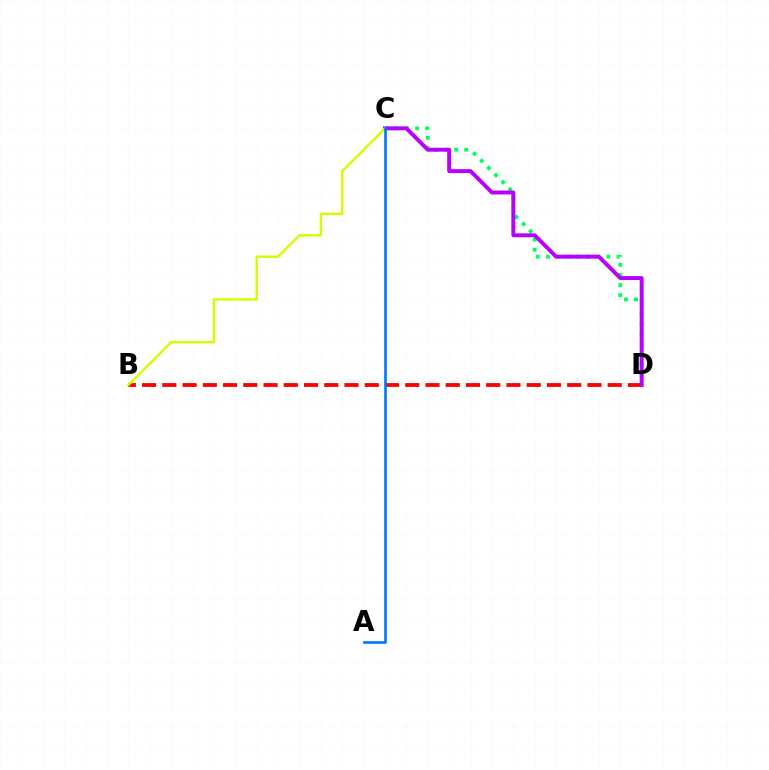{('C', 'D'): [{'color': '#00ff5c', 'line_style': 'dotted', 'thickness': 2.74}, {'color': '#b900ff', 'line_style': 'solid', 'thickness': 2.83}], ('B', 'D'): [{'color': '#ff0000', 'line_style': 'dashed', 'thickness': 2.75}], ('B', 'C'): [{'color': '#d1ff00', 'line_style': 'solid', 'thickness': 1.75}], ('A', 'C'): [{'color': '#0074ff', 'line_style': 'solid', 'thickness': 1.88}]}